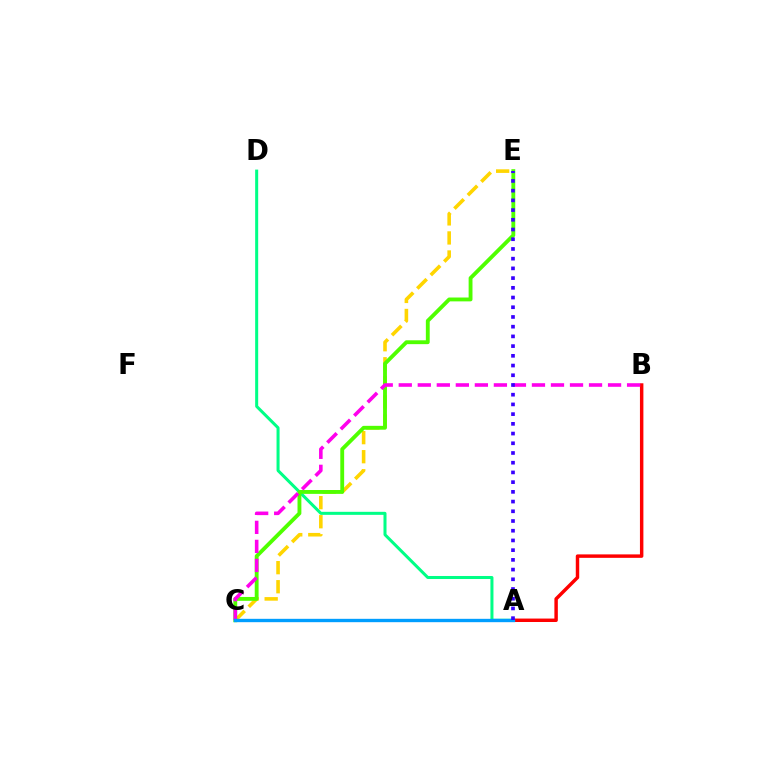{('A', 'D'): [{'color': '#00ff86', 'line_style': 'solid', 'thickness': 2.18}], ('C', 'E'): [{'color': '#ffd500', 'line_style': 'dashed', 'thickness': 2.59}, {'color': '#4fff00', 'line_style': 'solid', 'thickness': 2.78}], ('A', 'B'): [{'color': '#ff0000', 'line_style': 'solid', 'thickness': 2.48}], ('B', 'C'): [{'color': '#ff00ed', 'line_style': 'dashed', 'thickness': 2.58}], ('A', 'C'): [{'color': '#009eff', 'line_style': 'solid', 'thickness': 2.42}], ('A', 'E'): [{'color': '#3700ff', 'line_style': 'dotted', 'thickness': 2.64}]}